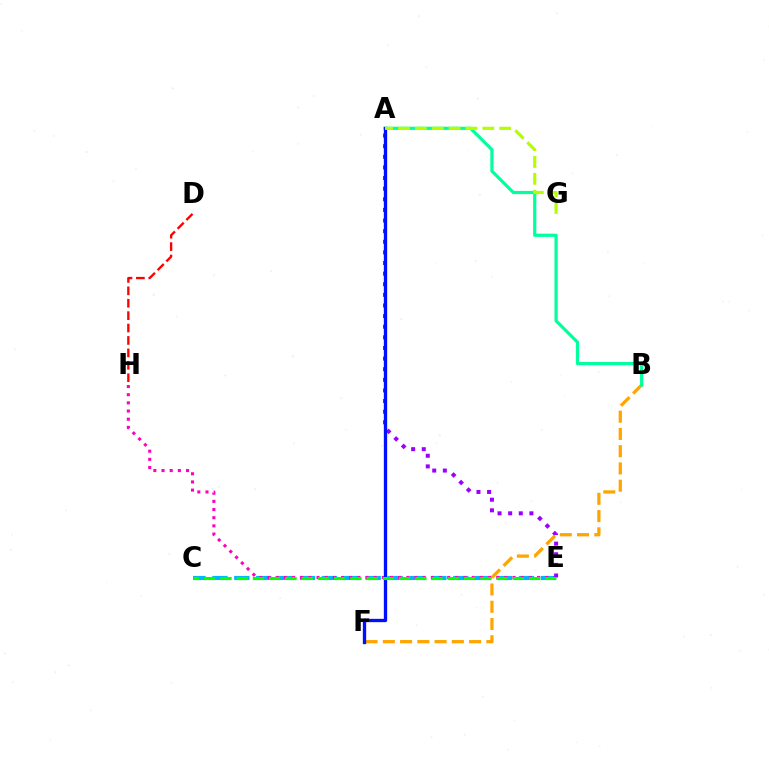{('B', 'F'): [{'color': '#ffa500', 'line_style': 'dashed', 'thickness': 2.34}], ('C', 'E'): [{'color': '#00b5ff', 'line_style': 'dashed', 'thickness': 2.97}, {'color': '#08ff00', 'line_style': 'dashed', 'thickness': 2.21}], ('E', 'H'): [{'color': '#ff00bd', 'line_style': 'dotted', 'thickness': 2.22}], ('A', 'B'): [{'color': '#00ff9d', 'line_style': 'solid', 'thickness': 2.31}], ('A', 'E'): [{'color': '#9b00ff', 'line_style': 'dotted', 'thickness': 2.89}], ('A', 'F'): [{'color': '#0010ff', 'line_style': 'solid', 'thickness': 2.39}], ('D', 'H'): [{'color': '#ff0000', 'line_style': 'dashed', 'thickness': 1.69}], ('A', 'G'): [{'color': '#b3ff00', 'line_style': 'dashed', 'thickness': 2.29}]}